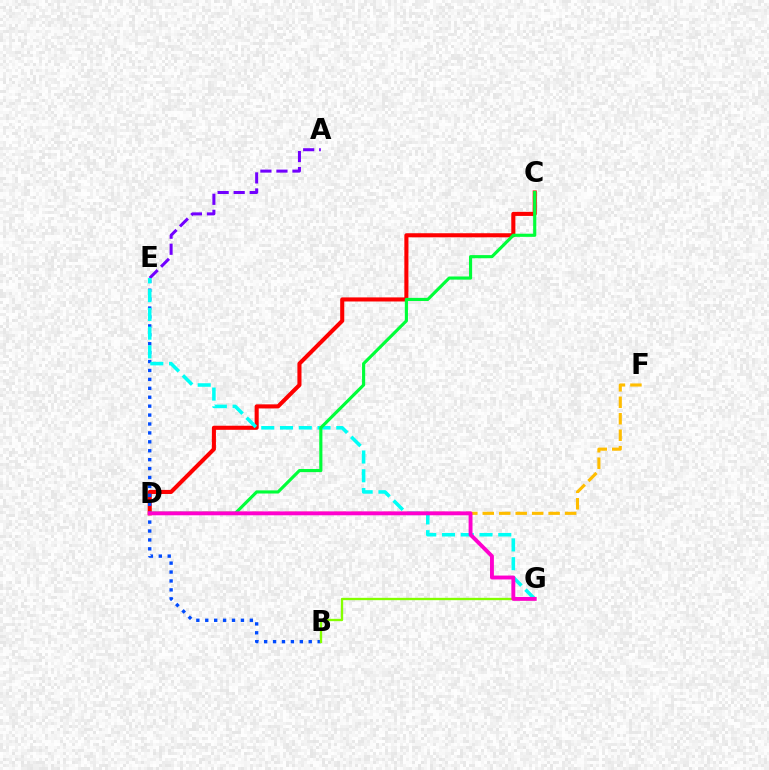{('D', 'F'): [{'color': '#ffbd00', 'line_style': 'dashed', 'thickness': 2.24}], ('C', 'D'): [{'color': '#ff0000', 'line_style': 'solid', 'thickness': 2.94}, {'color': '#00ff39', 'line_style': 'solid', 'thickness': 2.26}], ('B', 'E'): [{'color': '#004bff', 'line_style': 'dotted', 'thickness': 2.42}], ('A', 'E'): [{'color': '#7200ff', 'line_style': 'dashed', 'thickness': 2.18}], ('B', 'G'): [{'color': '#84ff00', 'line_style': 'solid', 'thickness': 1.68}], ('E', 'G'): [{'color': '#00fff6', 'line_style': 'dashed', 'thickness': 2.55}], ('D', 'G'): [{'color': '#ff00cf', 'line_style': 'solid', 'thickness': 2.8}]}